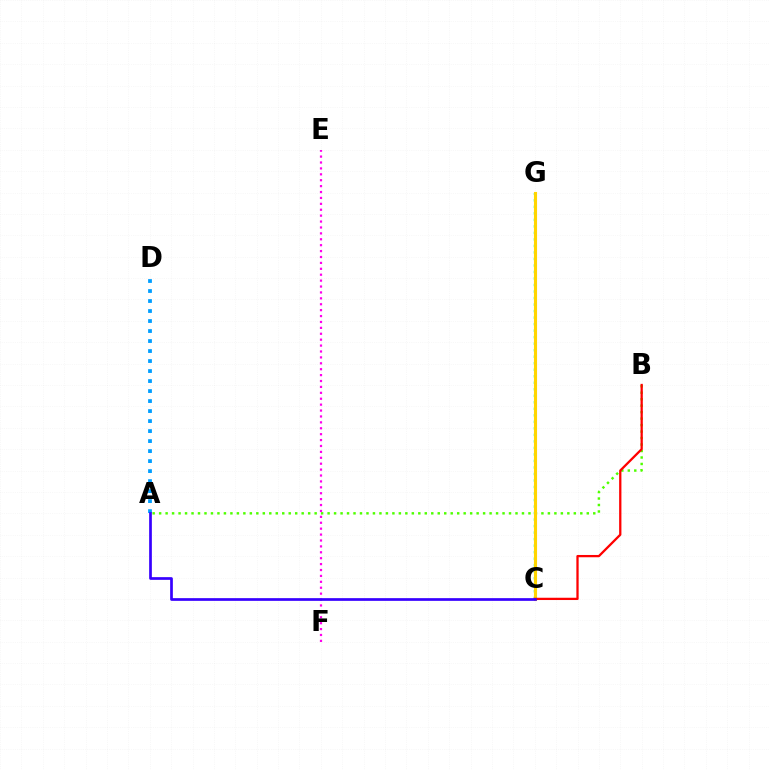{('A', 'D'): [{'color': '#009eff', 'line_style': 'dotted', 'thickness': 2.72}], ('A', 'B'): [{'color': '#4fff00', 'line_style': 'dotted', 'thickness': 1.76}], ('C', 'G'): [{'color': '#00ff86', 'line_style': 'dotted', 'thickness': 1.77}, {'color': '#ffd500', 'line_style': 'solid', 'thickness': 2.23}], ('E', 'F'): [{'color': '#ff00ed', 'line_style': 'dotted', 'thickness': 1.6}], ('B', 'C'): [{'color': '#ff0000', 'line_style': 'solid', 'thickness': 1.64}], ('A', 'C'): [{'color': '#3700ff', 'line_style': 'solid', 'thickness': 1.94}]}